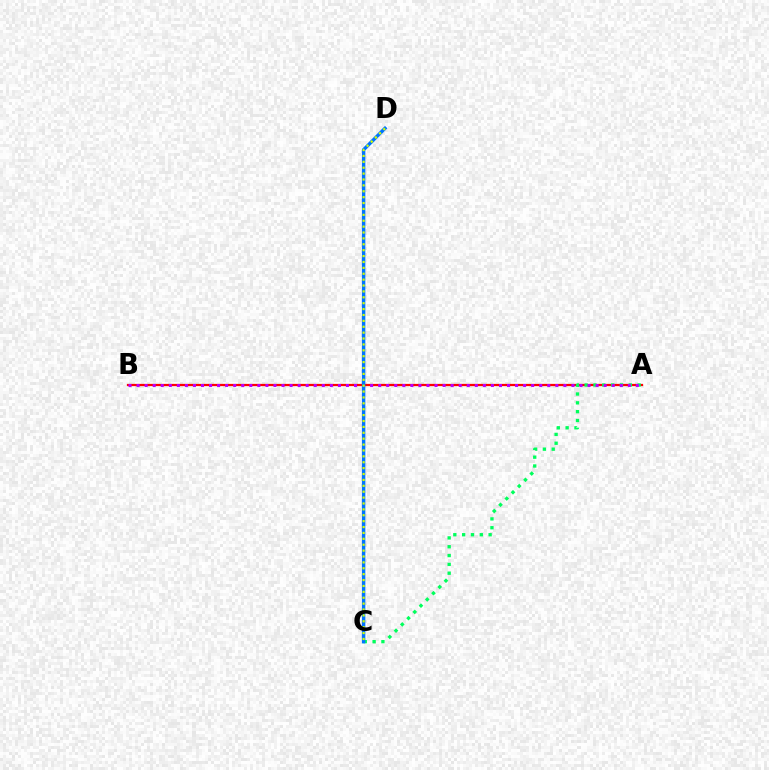{('A', 'B'): [{'color': '#ff0000', 'line_style': 'solid', 'thickness': 1.62}, {'color': '#b900ff', 'line_style': 'dotted', 'thickness': 2.19}], ('A', 'C'): [{'color': '#00ff5c', 'line_style': 'dotted', 'thickness': 2.4}], ('C', 'D'): [{'color': '#0074ff', 'line_style': 'solid', 'thickness': 2.47}, {'color': '#d1ff00', 'line_style': 'dotted', 'thickness': 1.6}]}